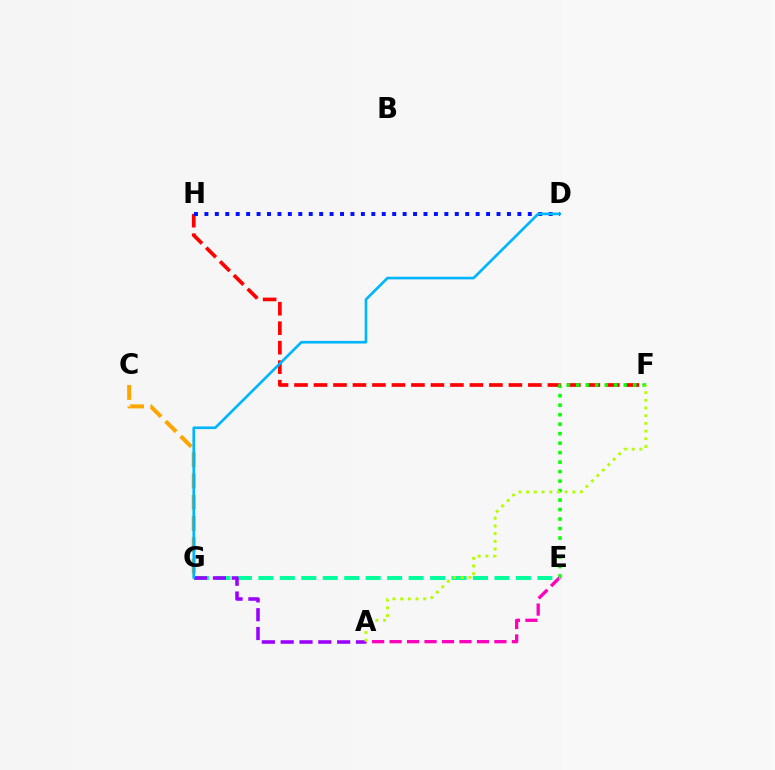{('F', 'H'): [{'color': '#ff0000', 'line_style': 'dashed', 'thickness': 2.65}], ('E', 'F'): [{'color': '#08ff00', 'line_style': 'dotted', 'thickness': 2.58}], ('A', 'E'): [{'color': '#ff00bd', 'line_style': 'dashed', 'thickness': 2.37}], ('E', 'G'): [{'color': '#00ff9d', 'line_style': 'dashed', 'thickness': 2.92}], ('D', 'H'): [{'color': '#0010ff', 'line_style': 'dotted', 'thickness': 2.83}], ('C', 'G'): [{'color': '#ffa500', 'line_style': 'dashed', 'thickness': 2.9}], ('A', 'G'): [{'color': '#9b00ff', 'line_style': 'dashed', 'thickness': 2.56}], ('A', 'F'): [{'color': '#b3ff00', 'line_style': 'dotted', 'thickness': 2.09}], ('D', 'G'): [{'color': '#00b5ff', 'line_style': 'solid', 'thickness': 1.91}]}